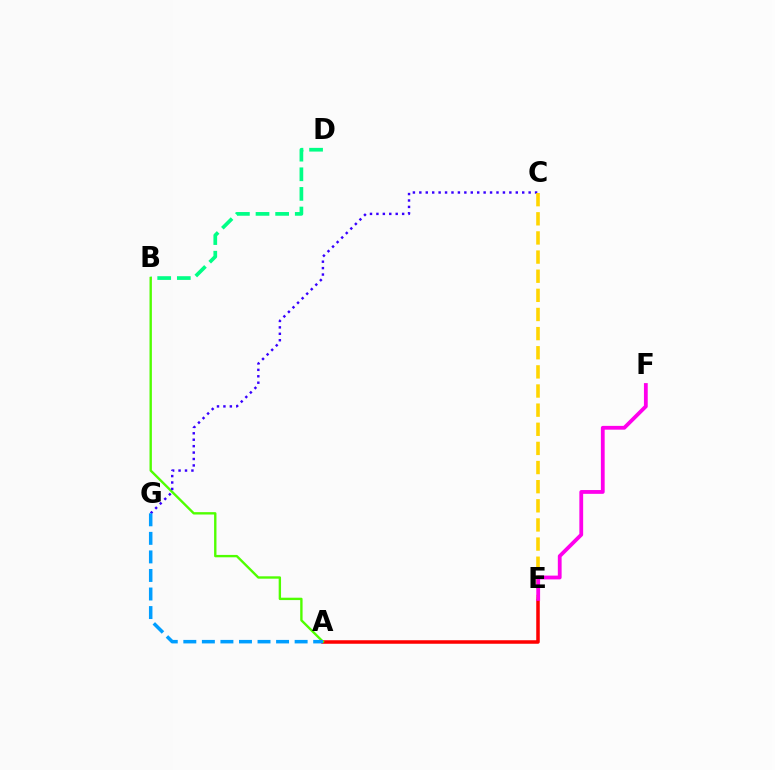{('A', 'E'): [{'color': '#ff0000', 'line_style': 'solid', 'thickness': 2.53}], ('B', 'D'): [{'color': '#00ff86', 'line_style': 'dashed', 'thickness': 2.67}], ('A', 'B'): [{'color': '#4fff00', 'line_style': 'solid', 'thickness': 1.71}], ('C', 'G'): [{'color': '#3700ff', 'line_style': 'dotted', 'thickness': 1.75}], ('A', 'G'): [{'color': '#009eff', 'line_style': 'dashed', 'thickness': 2.52}], ('C', 'E'): [{'color': '#ffd500', 'line_style': 'dashed', 'thickness': 2.6}], ('E', 'F'): [{'color': '#ff00ed', 'line_style': 'solid', 'thickness': 2.73}]}